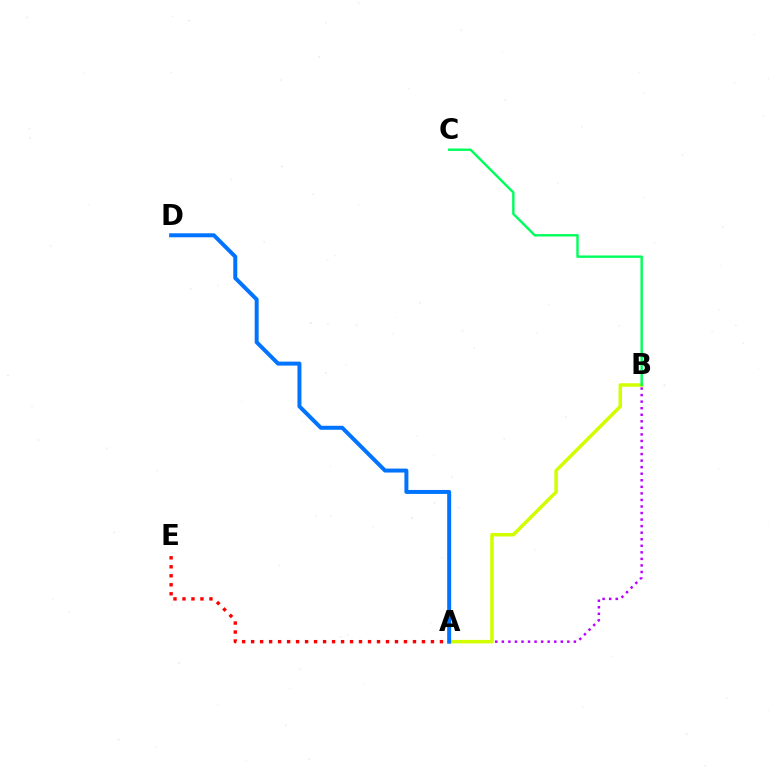{('A', 'B'): [{'color': '#b900ff', 'line_style': 'dotted', 'thickness': 1.78}, {'color': '#d1ff00', 'line_style': 'solid', 'thickness': 2.52}], ('B', 'C'): [{'color': '#00ff5c', 'line_style': 'solid', 'thickness': 1.74}], ('A', 'E'): [{'color': '#ff0000', 'line_style': 'dotted', 'thickness': 2.44}], ('A', 'D'): [{'color': '#0074ff', 'line_style': 'solid', 'thickness': 2.86}]}